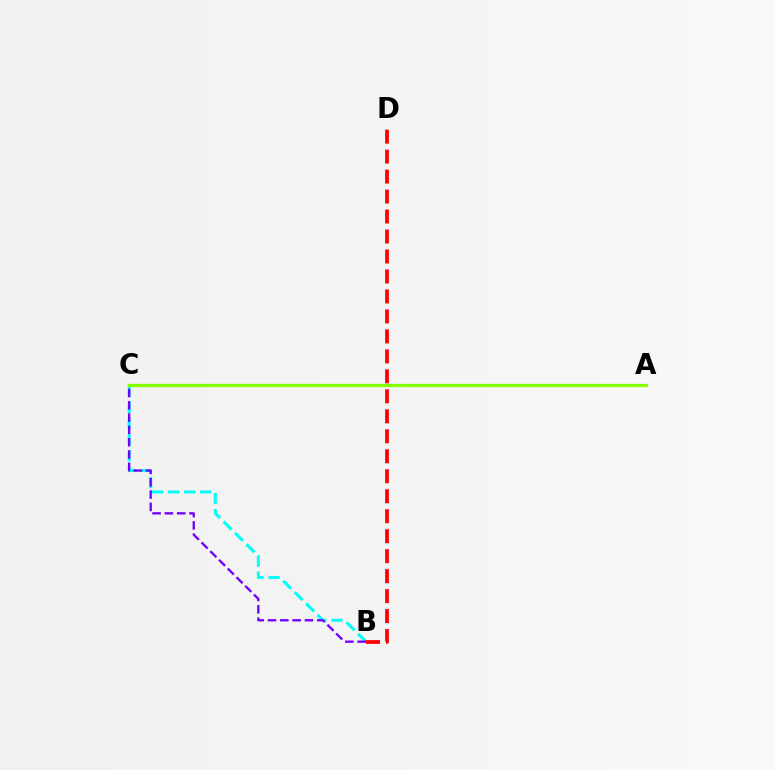{('B', 'C'): [{'color': '#00fff6', 'line_style': 'dashed', 'thickness': 2.19}, {'color': '#7200ff', 'line_style': 'dashed', 'thickness': 1.67}], ('A', 'C'): [{'color': '#84ff00', 'line_style': 'solid', 'thickness': 2.34}], ('B', 'D'): [{'color': '#ff0000', 'line_style': 'dashed', 'thickness': 2.71}]}